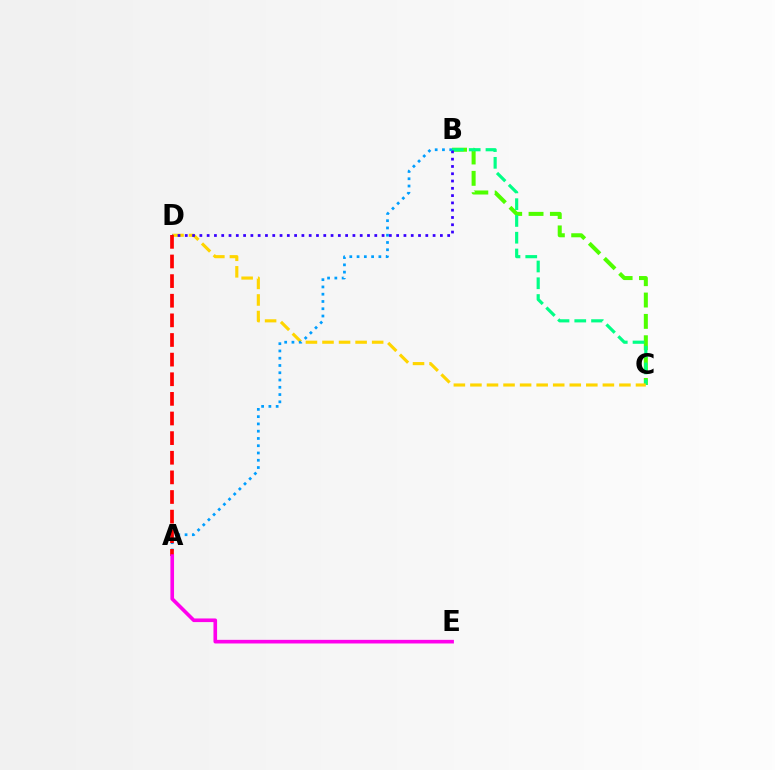{('B', 'C'): [{'color': '#4fff00', 'line_style': 'dashed', 'thickness': 2.9}, {'color': '#00ff86', 'line_style': 'dashed', 'thickness': 2.28}], ('C', 'D'): [{'color': '#ffd500', 'line_style': 'dashed', 'thickness': 2.25}], ('B', 'D'): [{'color': '#3700ff', 'line_style': 'dotted', 'thickness': 1.98}], ('A', 'B'): [{'color': '#009eff', 'line_style': 'dotted', 'thickness': 1.97}], ('A', 'D'): [{'color': '#ff0000', 'line_style': 'dashed', 'thickness': 2.67}], ('A', 'E'): [{'color': '#ff00ed', 'line_style': 'solid', 'thickness': 2.61}]}